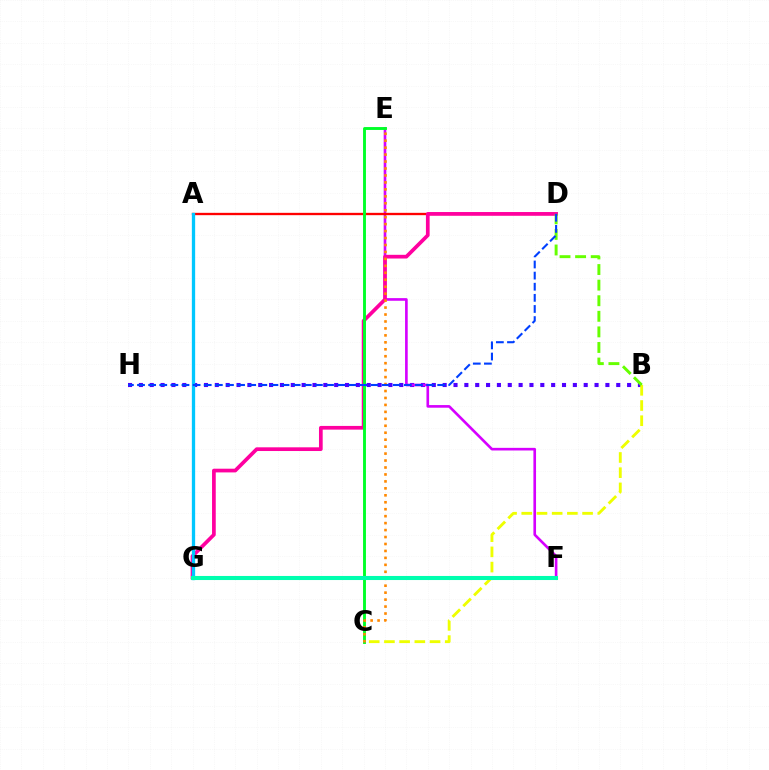{('B', 'H'): [{'color': '#4f00ff', 'line_style': 'dotted', 'thickness': 2.95}], ('E', 'F'): [{'color': '#d600ff', 'line_style': 'solid', 'thickness': 1.9}], ('A', 'D'): [{'color': '#ff0000', 'line_style': 'solid', 'thickness': 1.68}], ('D', 'G'): [{'color': '#ff00a0', 'line_style': 'solid', 'thickness': 2.67}], ('B', 'C'): [{'color': '#eeff00', 'line_style': 'dashed', 'thickness': 2.07}], ('B', 'D'): [{'color': '#66ff00', 'line_style': 'dashed', 'thickness': 2.12}], ('A', 'G'): [{'color': '#00c7ff', 'line_style': 'solid', 'thickness': 2.37}], ('C', 'E'): [{'color': '#00ff27', 'line_style': 'solid', 'thickness': 2.08}, {'color': '#ff8800', 'line_style': 'dotted', 'thickness': 1.89}], ('F', 'G'): [{'color': '#00ffaf', 'line_style': 'solid', 'thickness': 2.93}], ('D', 'H'): [{'color': '#003fff', 'line_style': 'dashed', 'thickness': 1.51}]}